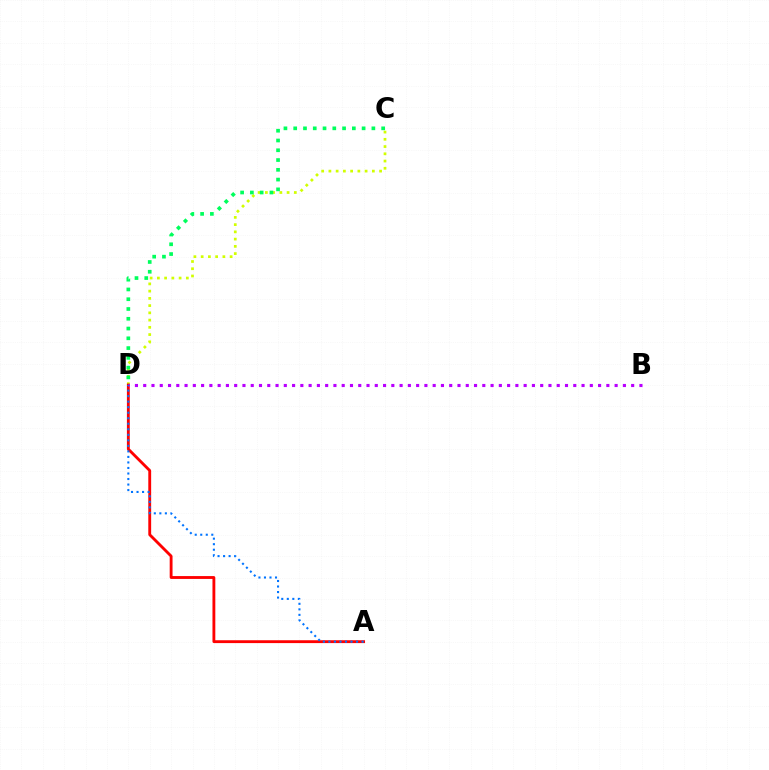{('C', 'D'): [{'color': '#d1ff00', 'line_style': 'dotted', 'thickness': 1.97}, {'color': '#00ff5c', 'line_style': 'dotted', 'thickness': 2.66}], ('A', 'D'): [{'color': '#ff0000', 'line_style': 'solid', 'thickness': 2.05}, {'color': '#0074ff', 'line_style': 'dotted', 'thickness': 1.5}], ('B', 'D'): [{'color': '#b900ff', 'line_style': 'dotted', 'thickness': 2.25}]}